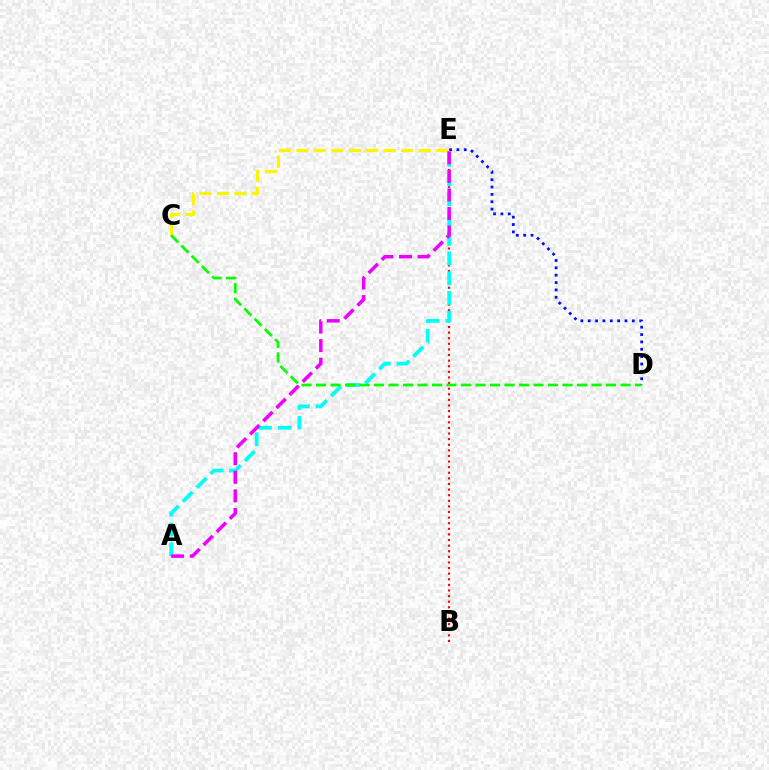{('B', 'E'): [{'color': '#ff0000', 'line_style': 'dotted', 'thickness': 1.52}], ('A', 'E'): [{'color': '#00fff6', 'line_style': 'dashed', 'thickness': 2.68}, {'color': '#ee00ff', 'line_style': 'dashed', 'thickness': 2.52}], ('C', 'E'): [{'color': '#fcf500', 'line_style': 'dashed', 'thickness': 2.37}], ('C', 'D'): [{'color': '#08ff00', 'line_style': 'dashed', 'thickness': 1.97}], ('D', 'E'): [{'color': '#0010ff', 'line_style': 'dotted', 'thickness': 2.0}]}